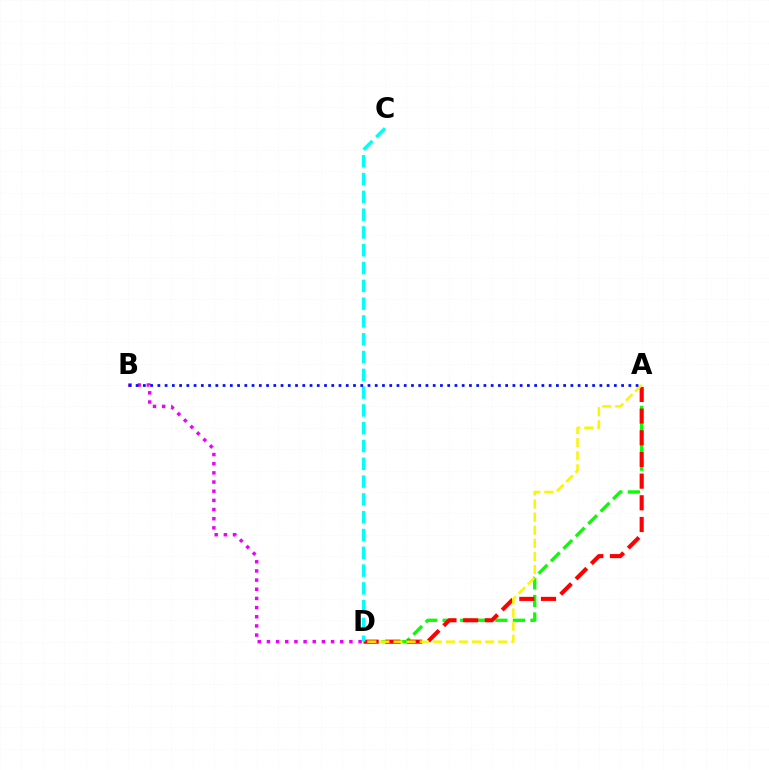{('A', 'D'): [{'color': '#08ff00', 'line_style': 'dashed', 'thickness': 2.39}, {'color': '#ff0000', 'line_style': 'dashed', 'thickness': 2.94}, {'color': '#fcf500', 'line_style': 'dashed', 'thickness': 1.78}], ('C', 'D'): [{'color': '#00fff6', 'line_style': 'dashed', 'thickness': 2.42}], ('B', 'D'): [{'color': '#ee00ff', 'line_style': 'dotted', 'thickness': 2.49}], ('A', 'B'): [{'color': '#0010ff', 'line_style': 'dotted', 'thickness': 1.97}]}